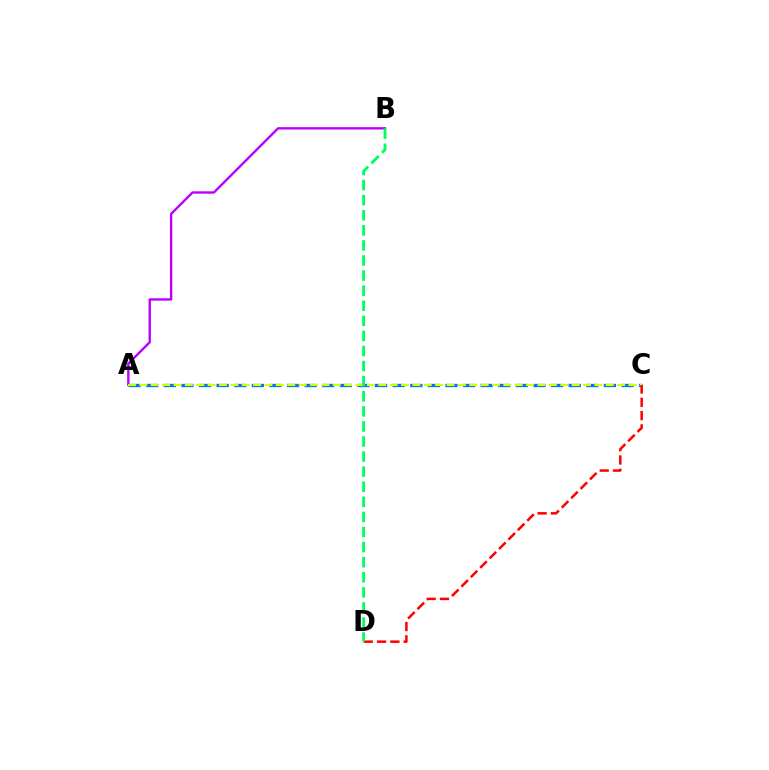{('A', 'C'): [{'color': '#0074ff', 'line_style': 'dashed', 'thickness': 2.39}, {'color': '#d1ff00', 'line_style': 'dashed', 'thickness': 1.55}], ('A', 'B'): [{'color': '#b900ff', 'line_style': 'solid', 'thickness': 1.71}], ('C', 'D'): [{'color': '#ff0000', 'line_style': 'dashed', 'thickness': 1.81}], ('B', 'D'): [{'color': '#00ff5c', 'line_style': 'dashed', 'thickness': 2.05}]}